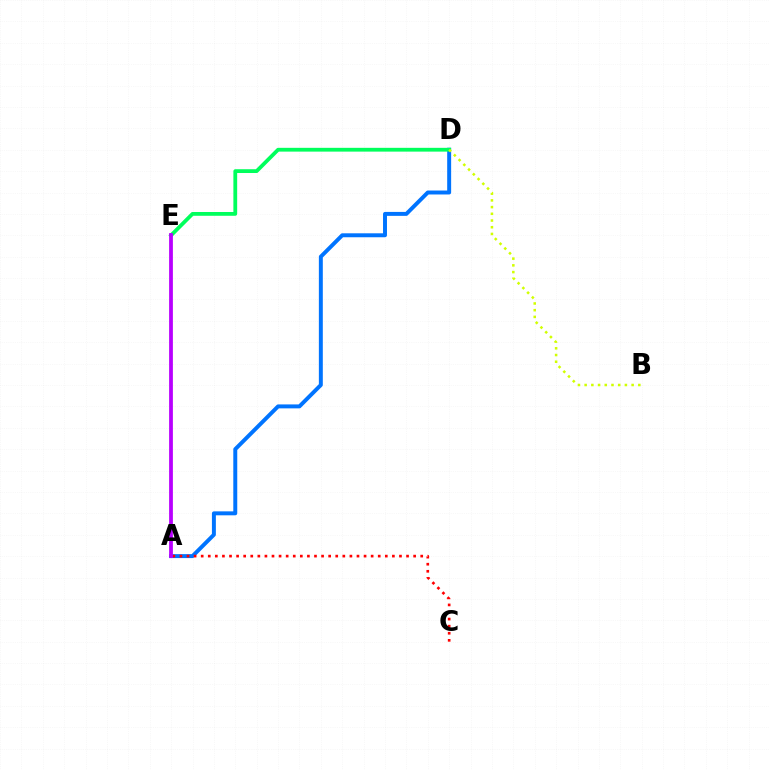{('A', 'D'): [{'color': '#0074ff', 'line_style': 'solid', 'thickness': 2.84}], ('D', 'E'): [{'color': '#00ff5c', 'line_style': 'solid', 'thickness': 2.73}], ('B', 'D'): [{'color': '#d1ff00', 'line_style': 'dotted', 'thickness': 1.82}], ('A', 'C'): [{'color': '#ff0000', 'line_style': 'dotted', 'thickness': 1.92}], ('A', 'E'): [{'color': '#b900ff', 'line_style': 'solid', 'thickness': 2.72}]}